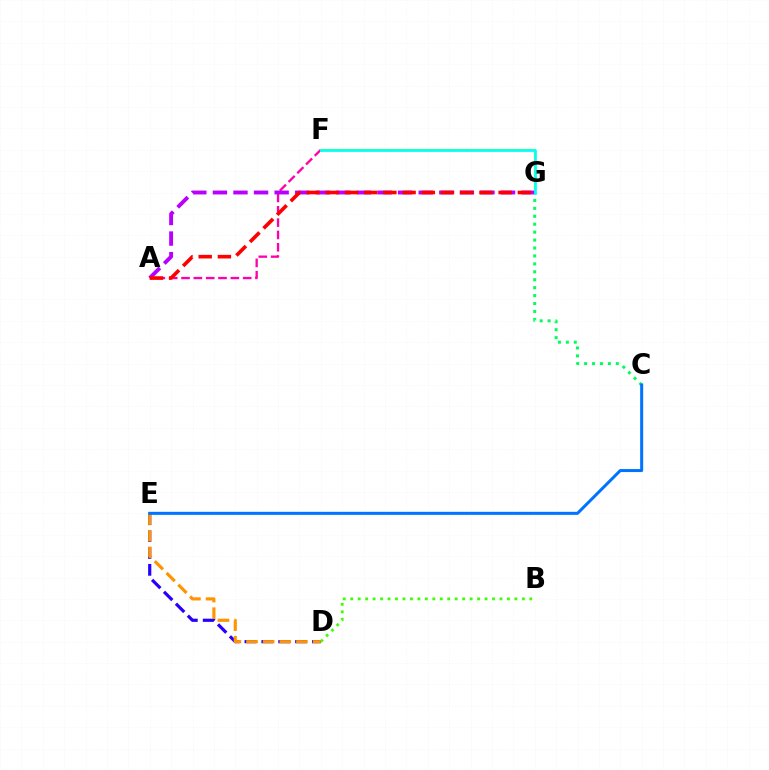{('D', 'E'): [{'color': '#2500ff', 'line_style': 'dashed', 'thickness': 2.29}, {'color': '#ff9400', 'line_style': 'dashed', 'thickness': 2.26}], ('B', 'D'): [{'color': '#3dff00', 'line_style': 'dotted', 'thickness': 2.03}], ('A', 'F'): [{'color': '#ff00ac', 'line_style': 'dashed', 'thickness': 1.68}], ('C', 'G'): [{'color': '#00ff5c', 'line_style': 'dotted', 'thickness': 2.15}], ('F', 'G'): [{'color': '#d1ff00', 'line_style': 'solid', 'thickness': 1.59}, {'color': '#00fff6', 'line_style': 'solid', 'thickness': 1.94}], ('C', 'E'): [{'color': '#0074ff', 'line_style': 'solid', 'thickness': 2.17}], ('A', 'G'): [{'color': '#b900ff', 'line_style': 'dashed', 'thickness': 2.8}, {'color': '#ff0000', 'line_style': 'dashed', 'thickness': 2.61}]}